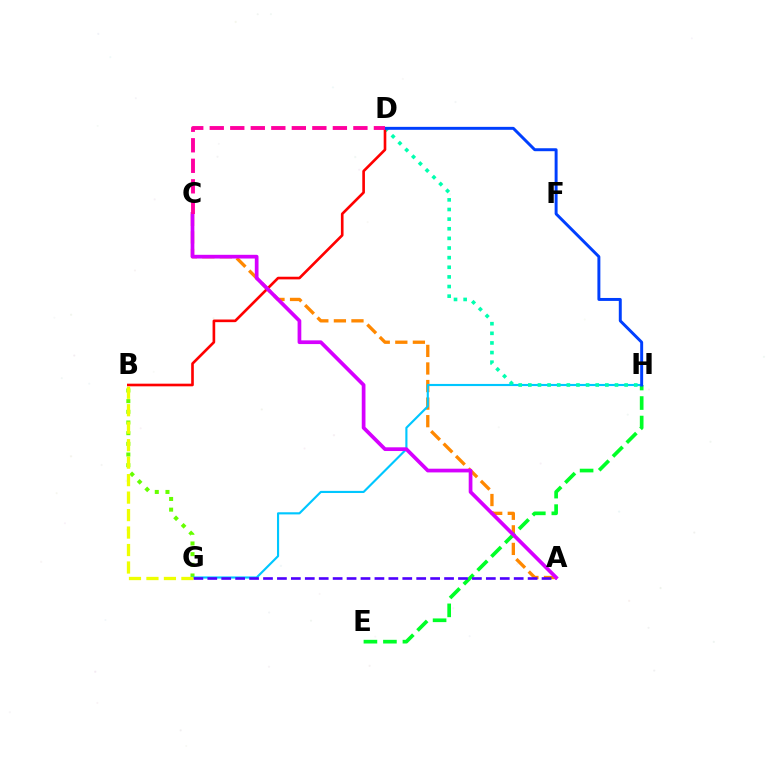{('A', 'C'): [{'color': '#ff8800', 'line_style': 'dashed', 'thickness': 2.39}, {'color': '#d600ff', 'line_style': 'solid', 'thickness': 2.68}], ('B', 'G'): [{'color': '#66ff00', 'line_style': 'dotted', 'thickness': 2.9}, {'color': '#eeff00', 'line_style': 'dashed', 'thickness': 2.37}], ('E', 'H'): [{'color': '#00ff27', 'line_style': 'dashed', 'thickness': 2.65}], ('G', 'H'): [{'color': '#00c7ff', 'line_style': 'solid', 'thickness': 1.54}], ('D', 'H'): [{'color': '#00ffaf', 'line_style': 'dotted', 'thickness': 2.62}, {'color': '#003fff', 'line_style': 'solid', 'thickness': 2.13}], ('A', 'G'): [{'color': '#4f00ff', 'line_style': 'dashed', 'thickness': 1.89}], ('B', 'D'): [{'color': '#ff0000', 'line_style': 'solid', 'thickness': 1.9}], ('C', 'D'): [{'color': '#ff00a0', 'line_style': 'dashed', 'thickness': 2.79}]}